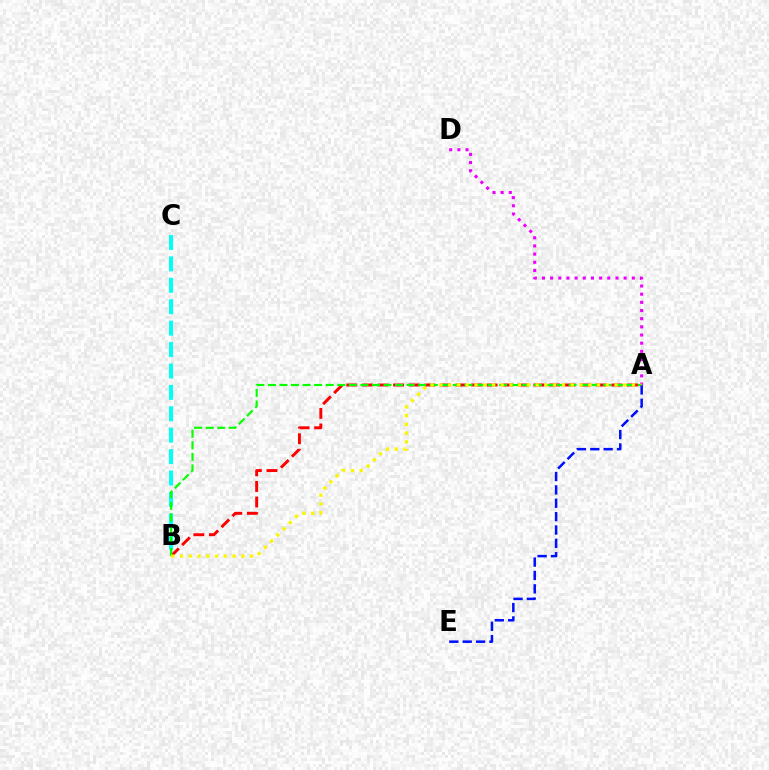{('B', 'C'): [{'color': '#00fff6', 'line_style': 'dashed', 'thickness': 2.91}], ('A', 'B'): [{'color': '#ff0000', 'line_style': 'dashed', 'thickness': 2.12}, {'color': '#08ff00', 'line_style': 'dashed', 'thickness': 1.57}, {'color': '#fcf500', 'line_style': 'dotted', 'thickness': 2.38}], ('A', 'D'): [{'color': '#ee00ff', 'line_style': 'dotted', 'thickness': 2.22}], ('A', 'E'): [{'color': '#0010ff', 'line_style': 'dashed', 'thickness': 1.82}]}